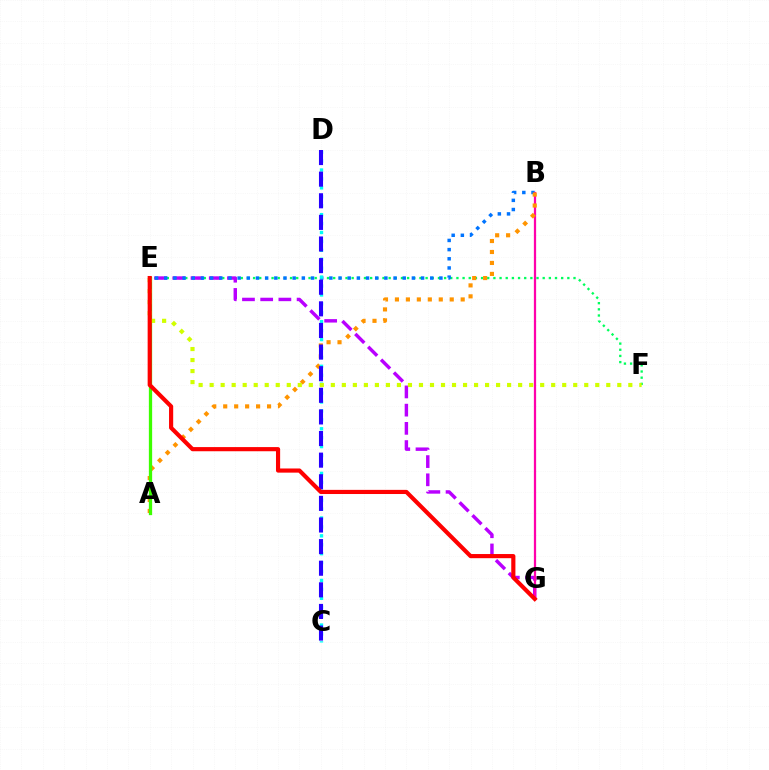{('E', 'F'): [{'color': '#00ff5c', 'line_style': 'dotted', 'thickness': 1.67}, {'color': '#d1ff00', 'line_style': 'dotted', 'thickness': 2.99}], ('E', 'G'): [{'color': '#b900ff', 'line_style': 'dashed', 'thickness': 2.47}, {'color': '#ff0000', 'line_style': 'solid', 'thickness': 2.99}], ('B', 'E'): [{'color': '#0074ff', 'line_style': 'dotted', 'thickness': 2.49}], ('B', 'G'): [{'color': '#ff00ac', 'line_style': 'solid', 'thickness': 1.62}], ('A', 'B'): [{'color': '#ff9400', 'line_style': 'dotted', 'thickness': 2.98}], ('A', 'E'): [{'color': '#3dff00', 'line_style': 'solid', 'thickness': 2.36}], ('C', 'D'): [{'color': '#00fff6', 'line_style': 'dotted', 'thickness': 2.42}, {'color': '#2500ff', 'line_style': 'dashed', 'thickness': 2.94}]}